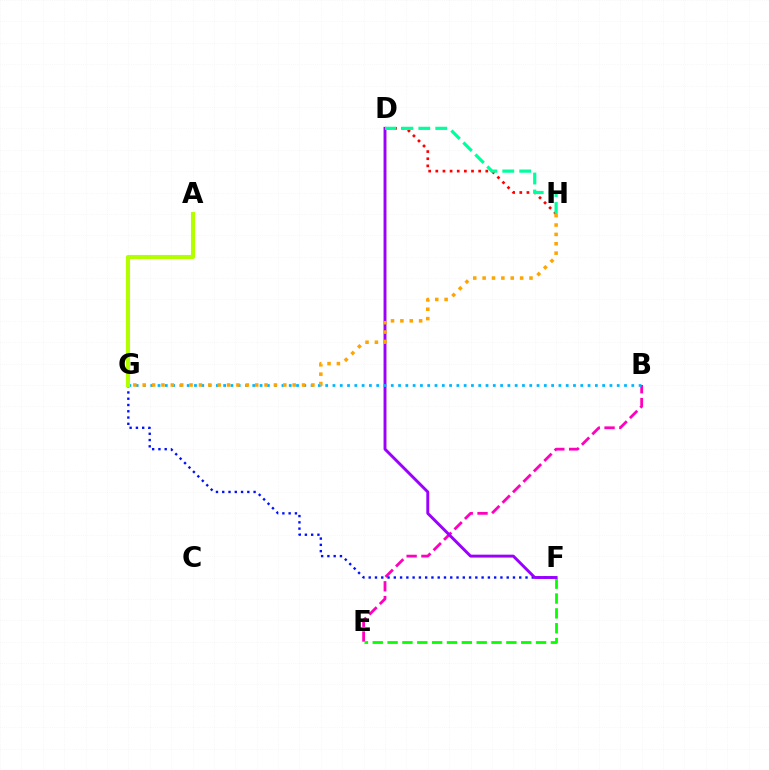{('B', 'E'): [{'color': '#ff00bd', 'line_style': 'dashed', 'thickness': 2.01}], ('F', 'G'): [{'color': '#0010ff', 'line_style': 'dotted', 'thickness': 1.7}], ('E', 'F'): [{'color': '#08ff00', 'line_style': 'dashed', 'thickness': 2.02}], ('D', 'F'): [{'color': '#9b00ff', 'line_style': 'solid', 'thickness': 2.1}], ('D', 'H'): [{'color': '#ff0000', 'line_style': 'dotted', 'thickness': 1.94}, {'color': '#00ff9d', 'line_style': 'dashed', 'thickness': 2.3}], ('B', 'G'): [{'color': '#00b5ff', 'line_style': 'dotted', 'thickness': 1.98}], ('A', 'G'): [{'color': '#b3ff00', 'line_style': 'solid', 'thickness': 2.95}], ('G', 'H'): [{'color': '#ffa500', 'line_style': 'dotted', 'thickness': 2.55}]}